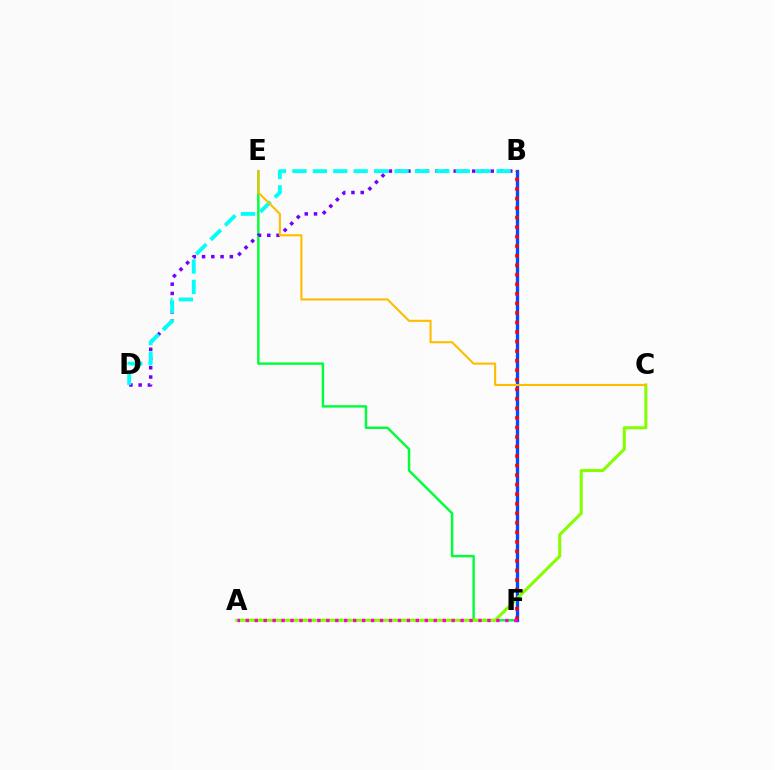{('E', 'F'): [{'color': '#00ff39', 'line_style': 'solid', 'thickness': 1.75}], ('B', 'D'): [{'color': '#7200ff', 'line_style': 'dotted', 'thickness': 2.51}, {'color': '#00fff6', 'line_style': 'dashed', 'thickness': 2.77}], ('B', 'F'): [{'color': '#004bff', 'line_style': 'solid', 'thickness': 2.39}, {'color': '#ff0000', 'line_style': 'dotted', 'thickness': 2.59}], ('A', 'C'): [{'color': '#84ff00', 'line_style': 'solid', 'thickness': 2.2}], ('C', 'E'): [{'color': '#ffbd00', 'line_style': 'solid', 'thickness': 1.52}], ('A', 'F'): [{'color': '#ff00cf', 'line_style': 'dotted', 'thickness': 2.43}]}